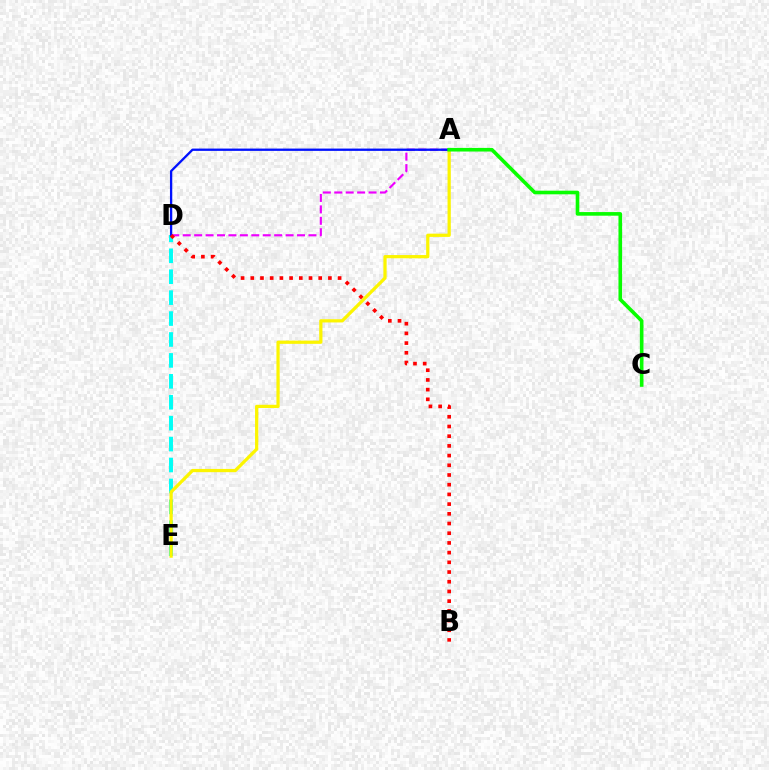{('D', 'E'): [{'color': '#00fff6', 'line_style': 'dashed', 'thickness': 2.84}], ('A', 'D'): [{'color': '#ee00ff', 'line_style': 'dashed', 'thickness': 1.55}, {'color': '#0010ff', 'line_style': 'solid', 'thickness': 1.66}], ('A', 'E'): [{'color': '#fcf500', 'line_style': 'solid', 'thickness': 2.33}], ('B', 'D'): [{'color': '#ff0000', 'line_style': 'dotted', 'thickness': 2.64}], ('A', 'C'): [{'color': '#08ff00', 'line_style': 'solid', 'thickness': 2.61}]}